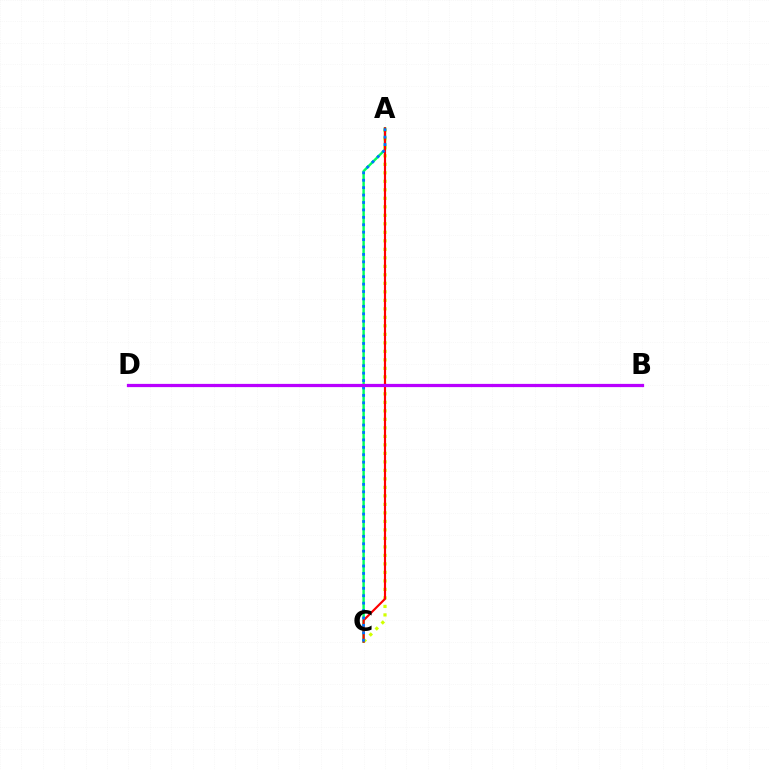{('A', 'C'): [{'color': '#00ff5c', 'line_style': 'solid', 'thickness': 1.75}, {'color': '#d1ff00', 'line_style': 'dotted', 'thickness': 2.31}, {'color': '#ff0000', 'line_style': 'solid', 'thickness': 1.55}, {'color': '#0074ff', 'line_style': 'dotted', 'thickness': 2.02}], ('B', 'D'): [{'color': '#b900ff', 'line_style': 'solid', 'thickness': 2.33}]}